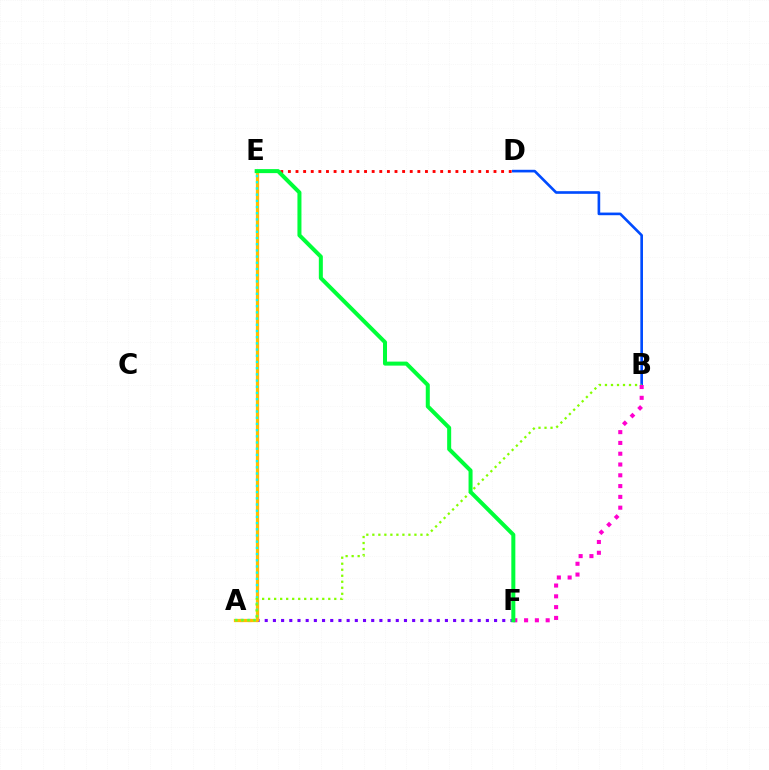{('D', 'E'): [{'color': '#ff0000', 'line_style': 'dotted', 'thickness': 2.07}], ('A', 'F'): [{'color': '#7200ff', 'line_style': 'dotted', 'thickness': 2.23}], ('A', 'E'): [{'color': '#ffbd00', 'line_style': 'solid', 'thickness': 2.35}, {'color': '#00fff6', 'line_style': 'dotted', 'thickness': 1.68}], ('B', 'D'): [{'color': '#004bff', 'line_style': 'solid', 'thickness': 1.9}], ('A', 'B'): [{'color': '#84ff00', 'line_style': 'dotted', 'thickness': 1.63}], ('B', 'F'): [{'color': '#ff00cf', 'line_style': 'dotted', 'thickness': 2.93}], ('E', 'F'): [{'color': '#00ff39', 'line_style': 'solid', 'thickness': 2.89}]}